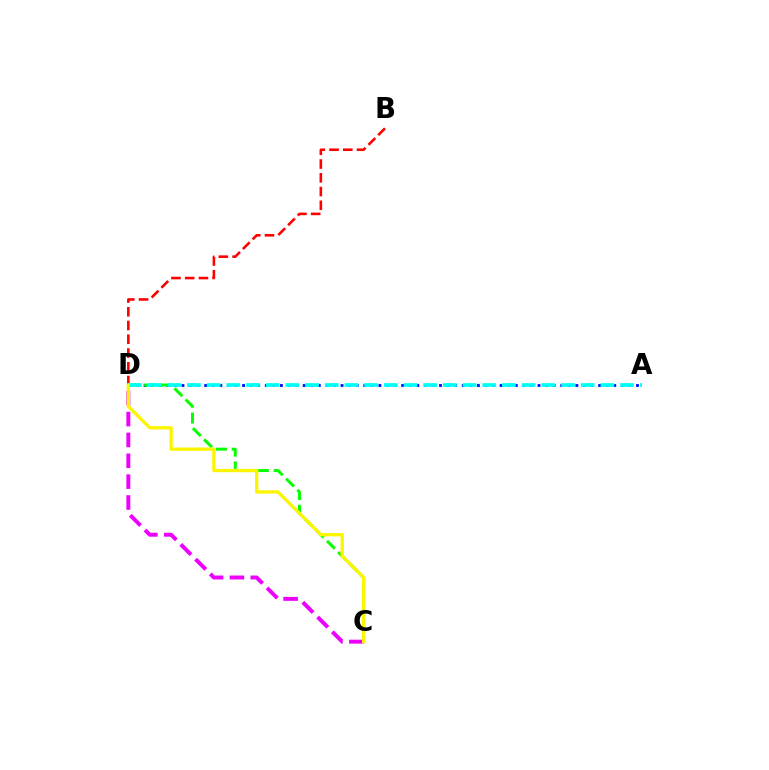{('C', 'D'): [{'color': '#ee00ff', 'line_style': 'dashed', 'thickness': 2.83}, {'color': '#08ff00', 'line_style': 'dashed', 'thickness': 2.15}, {'color': '#fcf500', 'line_style': 'solid', 'thickness': 2.38}], ('B', 'D'): [{'color': '#ff0000', 'line_style': 'dashed', 'thickness': 1.87}], ('A', 'D'): [{'color': '#0010ff', 'line_style': 'dotted', 'thickness': 2.06}, {'color': '#00fff6', 'line_style': 'dashed', 'thickness': 2.67}]}